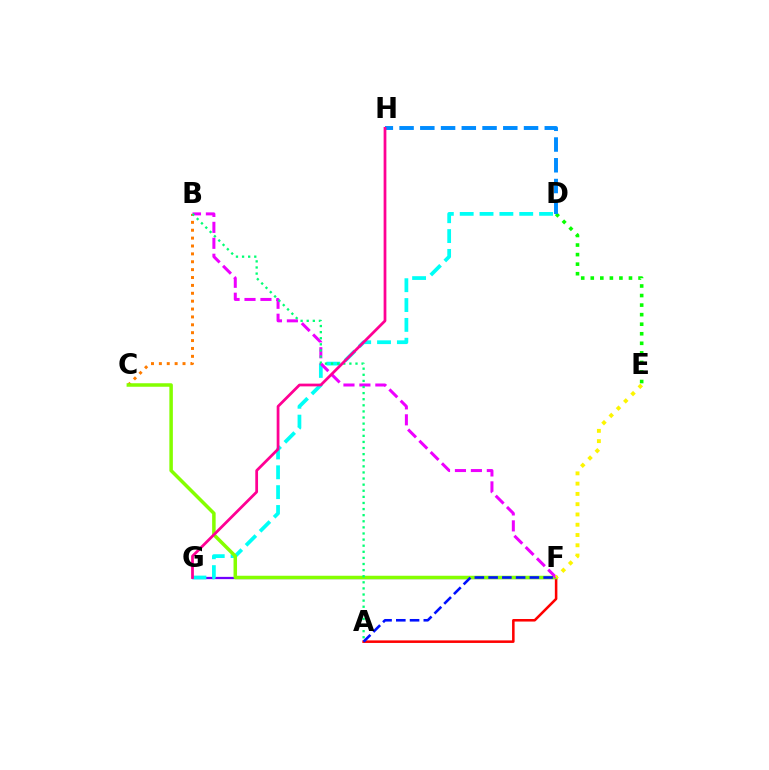{('D', 'E'): [{'color': '#08ff00', 'line_style': 'dotted', 'thickness': 2.6}], ('D', 'H'): [{'color': '#008cff', 'line_style': 'dashed', 'thickness': 2.82}], ('A', 'F'): [{'color': '#ff0000', 'line_style': 'solid', 'thickness': 1.83}, {'color': '#0010ff', 'line_style': 'dashed', 'thickness': 1.87}], ('F', 'G'): [{'color': '#7200ff', 'line_style': 'solid', 'thickness': 1.62}], ('B', 'C'): [{'color': '#ff7c00', 'line_style': 'dotted', 'thickness': 2.14}], ('D', 'G'): [{'color': '#00fff6', 'line_style': 'dashed', 'thickness': 2.7}], ('C', 'F'): [{'color': '#84ff00', 'line_style': 'solid', 'thickness': 2.52}], ('B', 'F'): [{'color': '#ee00ff', 'line_style': 'dashed', 'thickness': 2.17}], ('A', 'B'): [{'color': '#00ff74', 'line_style': 'dotted', 'thickness': 1.66}], ('E', 'F'): [{'color': '#fcf500', 'line_style': 'dotted', 'thickness': 2.79}], ('G', 'H'): [{'color': '#ff0094', 'line_style': 'solid', 'thickness': 1.98}]}